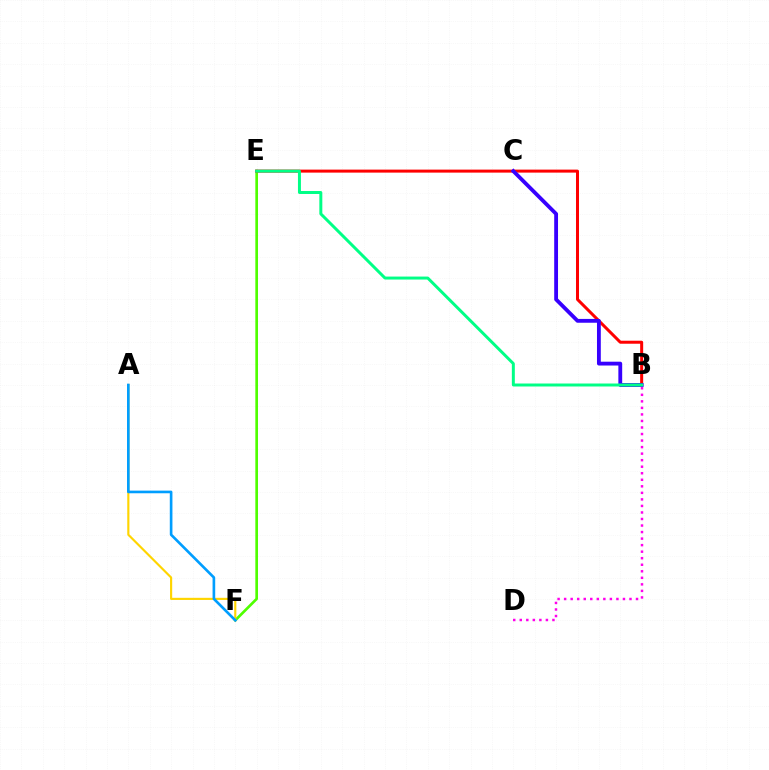{('E', 'F'): [{'color': '#4fff00', 'line_style': 'solid', 'thickness': 1.92}], ('B', 'D'): [{'color': '#ff00ed', 'line_style': 'dotted', 'thickness': 1.78}], ('A', 'F'): [{'color': '#ffd500', 'line_style': 'solid', 'thickness': 1.55}, {'color': '#009eff', 'line_style': 'solid', 'thickness': 1.9}], ('B', 'E'): [{'color': '#ff0000', 'line_style': 'solid', 'thickness': 2.16}, {'color': '#00ff86', 'line_style': 'solid', 'thickness': 2.14}], ('B', 'C'): [{'color': '#3700ff', 'line_style': 'solid', 'thickness': 2.75}]}